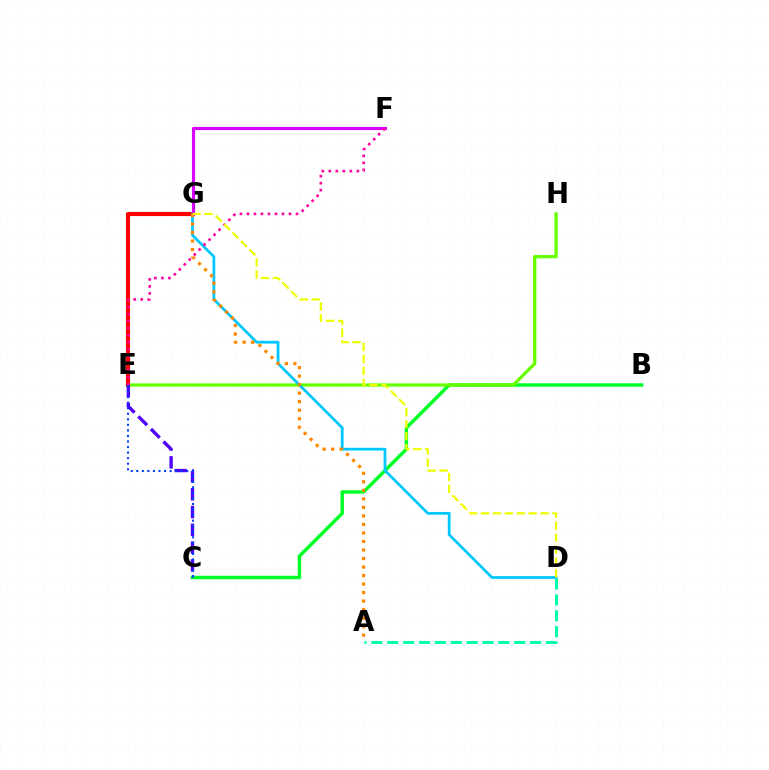{('B', 'C'): [{'color': '#00ff27', 'line_style': 'solid', 'thickness': 2.49}], ('E', 'H'): [{'color': '#66ff00', 'line_style': 'solid', 'thickness': 2.35}], ('E', 'G'): [{'color': '#ff0000', 'line_style': 'solid', 'thickness': 2.97}], ('D', 'G'): [{'color': '#00c7ff', 'line_style': 'solid', 'thickness': 1.99}, {'color': '#eeff00', 'line_style': 'dashed', 'thickness': 1.62}], ('C', 'E'): [{'color': '#4f00ff', 'line_style': 'dashed', 'thickness': 2.41}, {'color': '#003fff', 'line_style': 'dotted', 'thickness': 1.51}], ('F', 'G'): [{'color': '#d600ff', 'line_style': 'solid', 'thickness': 2.26}], ('E', 'F'): [{'color': '#ff00a0', 'line_style': 'dotted', 'thickness': 1.9}], ('A', 'G'): [{'color': '#ff8800', 'line_style': 'dotted', 'thickness': 2.31}], ('A', 'D'): [{'color': '#00ffaf', 'line_style': 'dashed', 'thickness': 2.16}]}